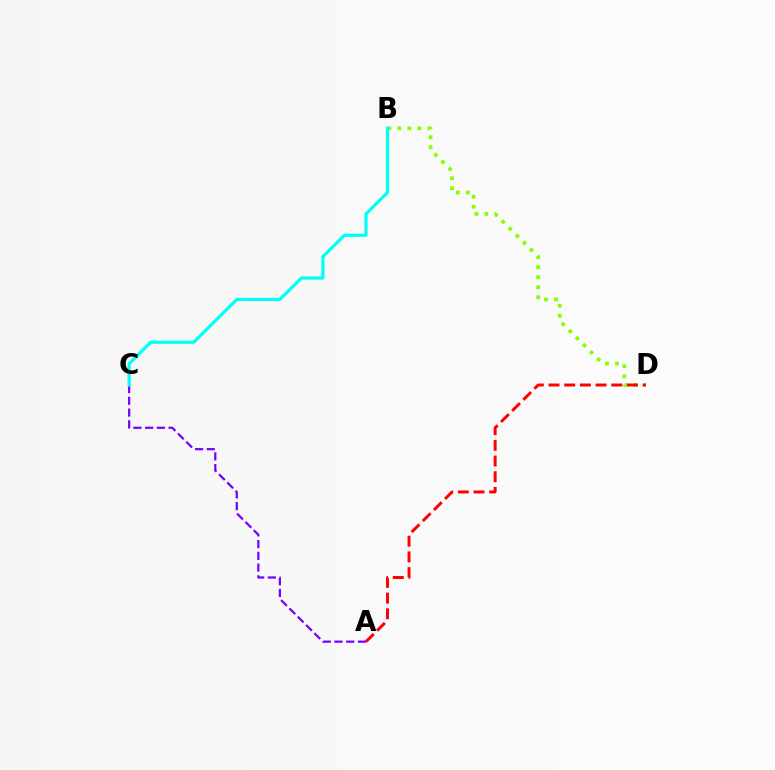{('A', 'C'): [{'color': '#7200ff', 'line_style': 'dashed', 'thickness': 1.59}], ('B', 'D'): [{'color': '#84ff00', 'line_style': 'dotted', 'thickness': 2.72}], ('A', 'D'): [{'color': '#ff0000', 'line_style': 'dashed', 'thickness': 2.13}], ('B', 'C'): [{'color': '#00fff6', 'line_style': 'solid', 'thickness': 2.31}]}